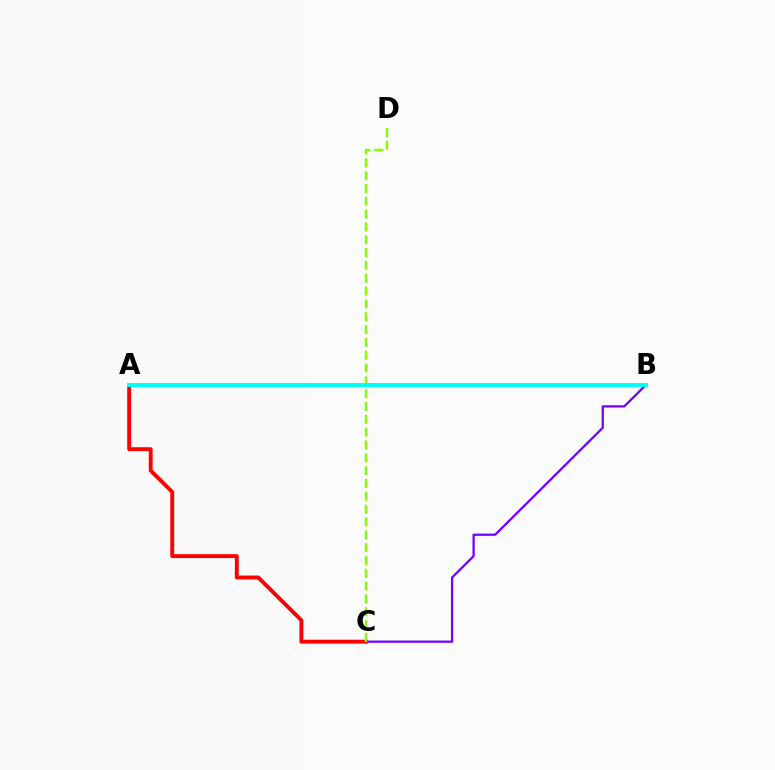{('B', 'C'): [{'color': '#7200ff', 'line_style': 'solid', 'thickness': 1.62}], ('A', 'C'): [{'color': '#ff0000', 'line_style': 'solid', 'thickness': 2.8}], ('C', 'D'): [{'color': '#84ff00', 'line_style': 'dashed', 'thickness': 1.74}], ('A', 'B'): [{'color': '#00fff6', 'line_style': 'solid', 'thickness': 2.9}]}